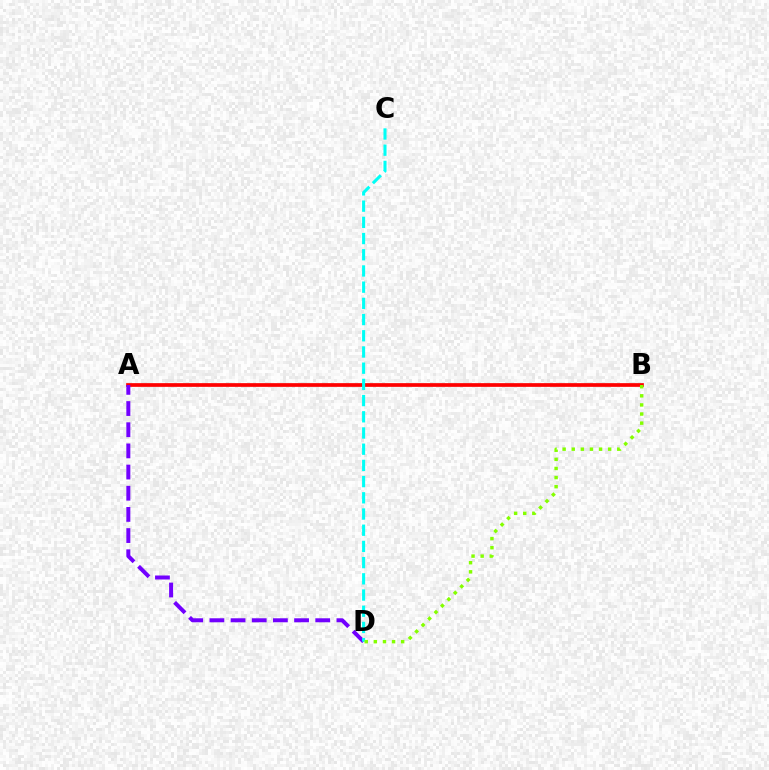{('A', 'B'): [{'color': '#ff0000', 'line_style': 'solid', 'thickness': 2.67}], ('A', 'D'): [{'color': '#7200ff', 'line_style': 'dashed', 'thickness': 2.88}], ('C', 'D'): [{'color': '#00fff6', 'line_style': 'dashed', 'thickness': 2.2}], ('B', 'D'): [{'color': '#84ff00', 'line_style': 'dotted', 'thickness': 2.47}]}